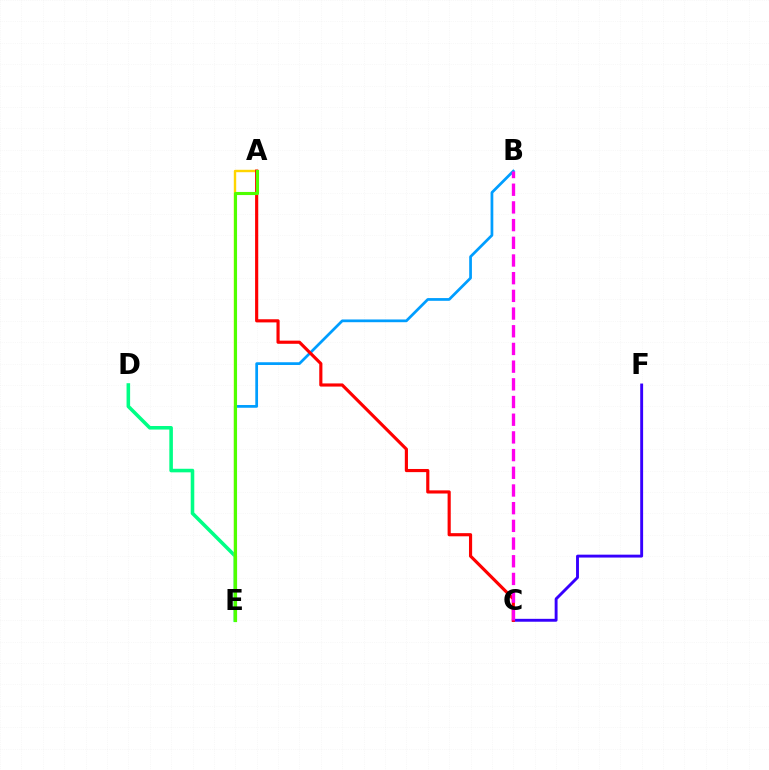{('B', 'E'): [{'color': '#009eff', 'line_style': 'solid', 'thickness': 1.97}], ('D', 'E'): [{'color': '#00ff86', 'line_style': 'solid', 'thickness': 2.57}], ('C', 'F'): [{'color': '#3700ff', 'line_style': 'solid', 'thickness': 2.08}], ('A', 'E'): [{'color': '#ffd500', 'line_style': 'solid', 'thickness': 1.74}, {'color': '#4fff00', 'line_style': 'solid', 'thickness': 2.24}], ('A', 'C'): [{'color': '#ff0000', 'line_style': 'solid', 'thickness': 2.27}], ('B', 'C'): [{'color': '#ff00ed', 'line_style': 'dashed', 'thickness': 2.4}]}